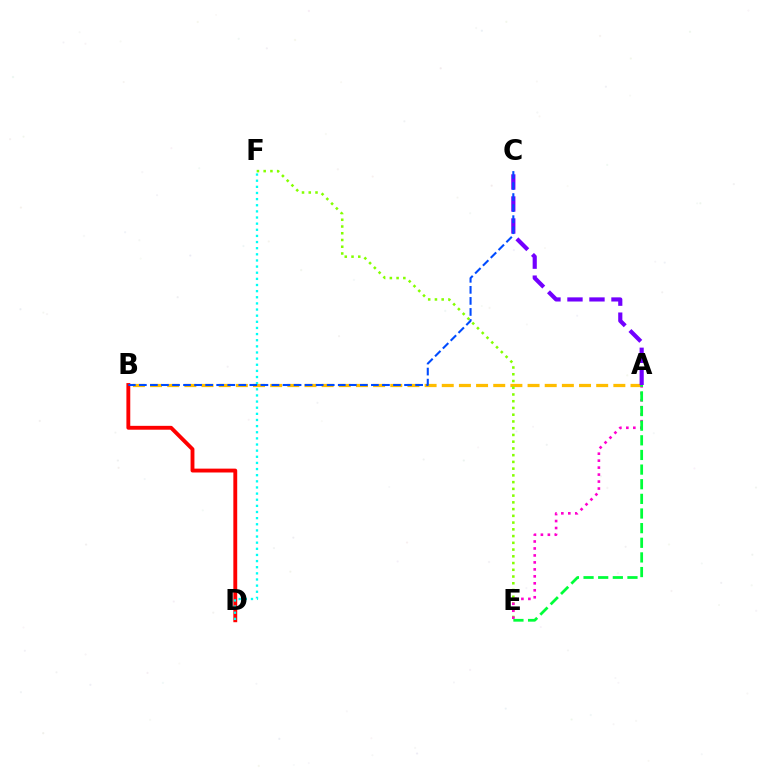{('A', 'B'): [{'color': '#ffbd00', 'line_style': 'dashed', 'thickness': 2.33}], ('E', 'F'): [{'color': '#84ff00', 'line_style': 'dotted', 'thickness': 1.83}], ('B', 'D'): [{'color': '#ff0000', 'line_style': 'solid', 'thickness': 2.78}], ('A', 'E'): [{'color': '#ff00cf', 'line_style': 'dotted', 'thickness': 1.89}, {'color': '#00ff39', 'line_style': 'dashed', 'thickness': 1.99}], ('A', 'C'): [{'color': '#7200ff', 'line_style': 'dashed', 'thickness': 2.99}], ('D', 'F'): [{'color': '#00fff6', 'line_style': 'dotted', 'thickness': 1.67}], ('B', 'C'): [{'color': '#004bff', 'line_style': 'dashed', 'thickness': 1.5}]}